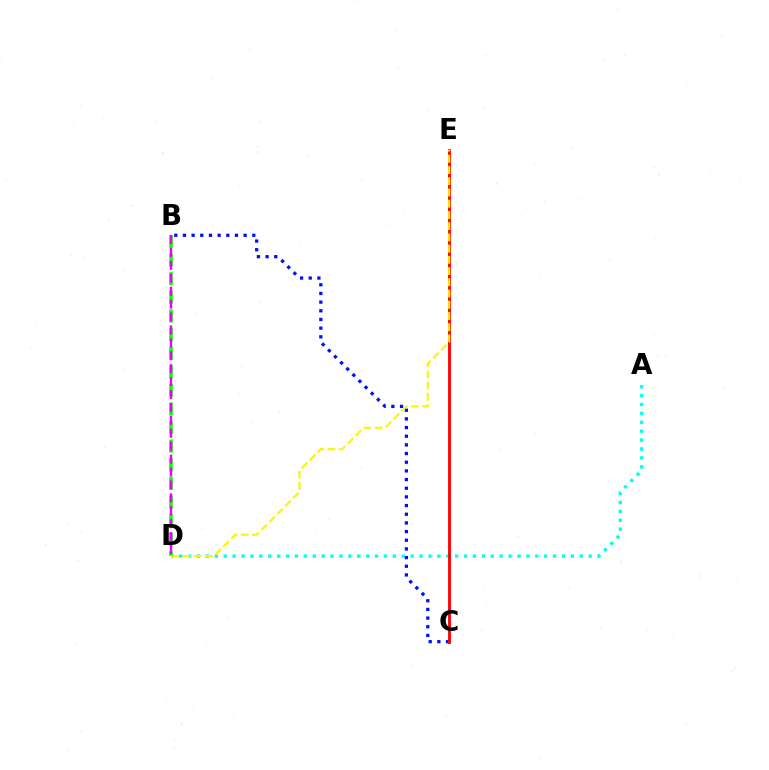{('A', 'D'): [{'color': '#00fff6', 'line_style': 'dotted', 'thickness': 2.42}], ('B', 'C'): [{'color': '#0010ff', 'line_style': 'dotted', 'thickness': 2.36}], ('B', 'D'): [{'color': '#08ff00', 'line_style': 'dashed', 'thickness': 2.53}, {'color': '#ee00ff', 'line_style': 'dashed', 'thickness': 1.75}], ('C', 'E'): [{'color': '#ff0000', 'line_style': 'solid', 'thickness': 2.05}], ('D', 'E'): [{'color': '#fcf500', 'line_style': 'dashed', 'thickness': 1.53}]}